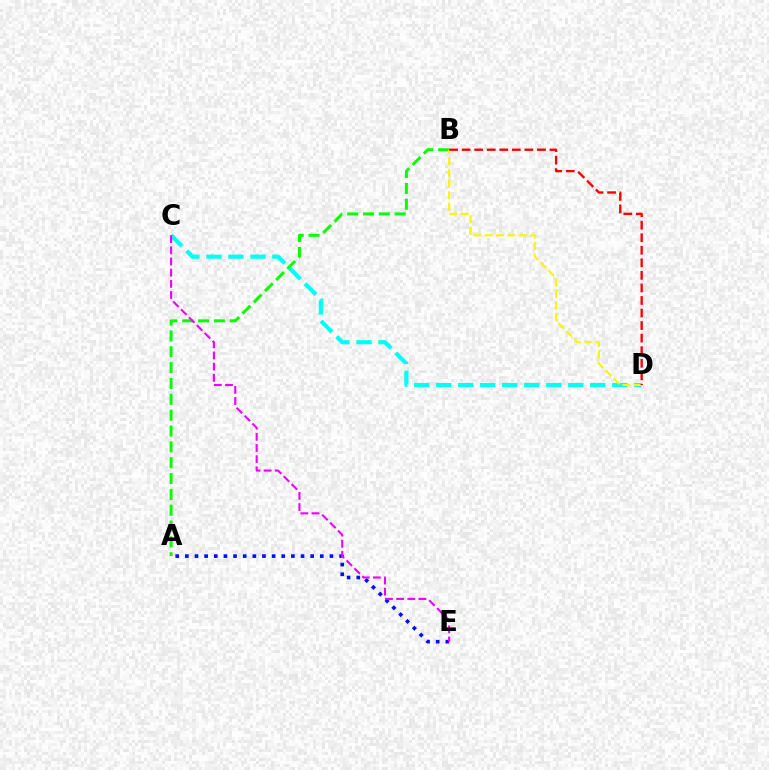{('A', 'E'): [{'color': '#0010ff', 'line_style': 'dotted', 'thickness': 2.62}], ('A', 'B'): [{'color': '#08ff00', 'line_style': 'dashed', 'thickness': 2.15}], ('C', 'D'): [{'color': '#00fff6', 'line_style': 'dashed', 'thickness': 2.99}], ('C', 'E'): [{'color': '#ee00ff', 'line_style': 'dashed', 'thickness': 1.52}], ('B', 'D'): [{'color': '#fcf500', 'line_style': 'dashed', 'thickness': 1.54}, {'color': '#ff0000', 'line_style': 'dashed', 'thickness': 1.71}]}